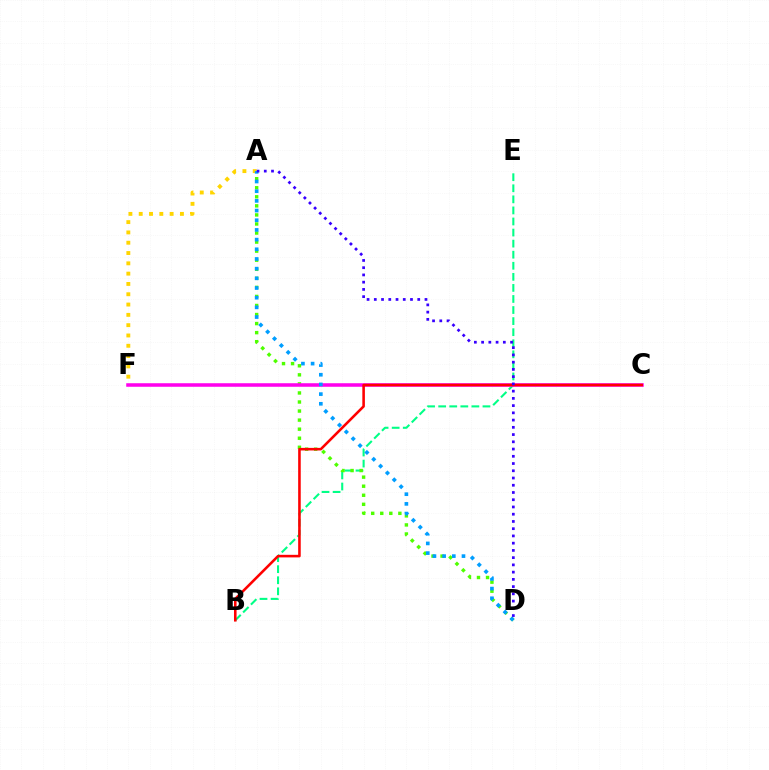{('B', 'E'): [{'color': '#00ff86', 'line_style': 'dashed', 'thickness': 1.5}], ('A', 'F'): [{'color': '#ffd500', 'line_style': 'dotted', 'thickness': 2.8}], ('A', 'D'): [{'color': '#4fff00', 'line_style': 'dotted', 'thickness': 2.46}, {'color': '#009eff', 'line_style': 'dotted', 'thickness': 2.63}, {'color': '#3700ff', 'line_style': 'dotted', 'thickness': 1.97}], ('C', 'F'): [{'color': '#ff00ed', 'line_style': 'solid', 'thickness': 2.55}], ('B', 'C'): [{'color': '#ff0000', 'line_style': 'solid', 'thickness': 1.86}]}